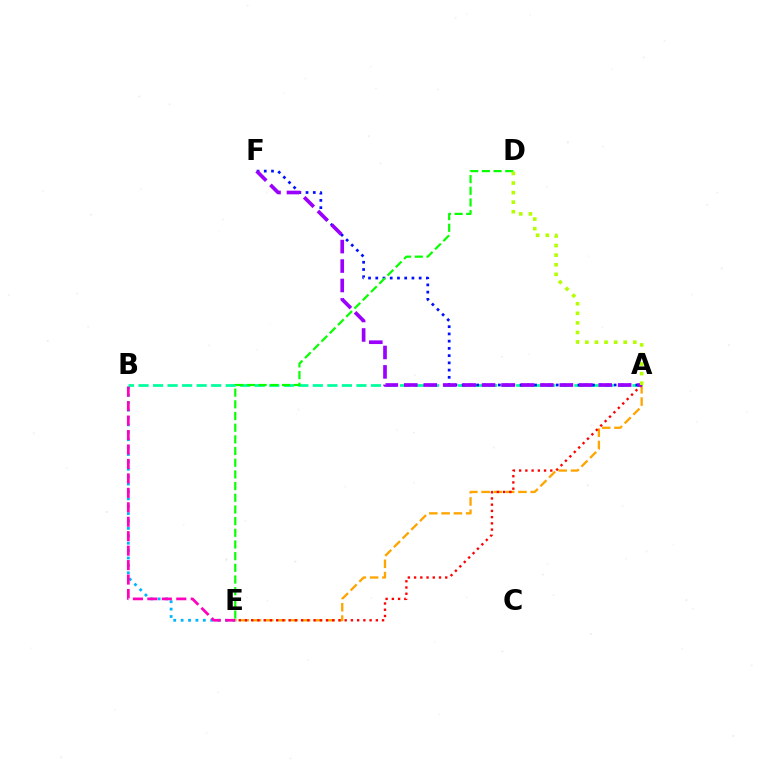{('B', 'E'): [{'color': '#00b5ff', 'line_style': 'dotted', 'thickness': 2.01}, {'color': '#ff00bd', 'line_style': 'dashed', 'thickness': 1.96}], ('A', 'E'): [{'color': '#ffa500', 'line_style': 'dashed', 'thickness': 1.67}, {'color': '#ff0000', 'line_style': 'dotted', 'thickness': 1.69}], ('A', 'B'): [{'color': '#00ff9d', 'line_style': 'dashed', 'thickness': 1.97}], ('A', 'F'): [{'color': '#0010ff', 'line_style': 'dotted', 'thickness': 1.97}, {'color': '#9b00ff', 'line_style': 'dashed', 'thickness': 2.64}], ('D', 'E'): [{'color': '#08ff00', 'line_style': 'dashed', 'thickness': 1.59}], ('A', 'D'): [{'color': '#b3ff00', 'line_style': 'dotted', 'thickness': 2.6}]}